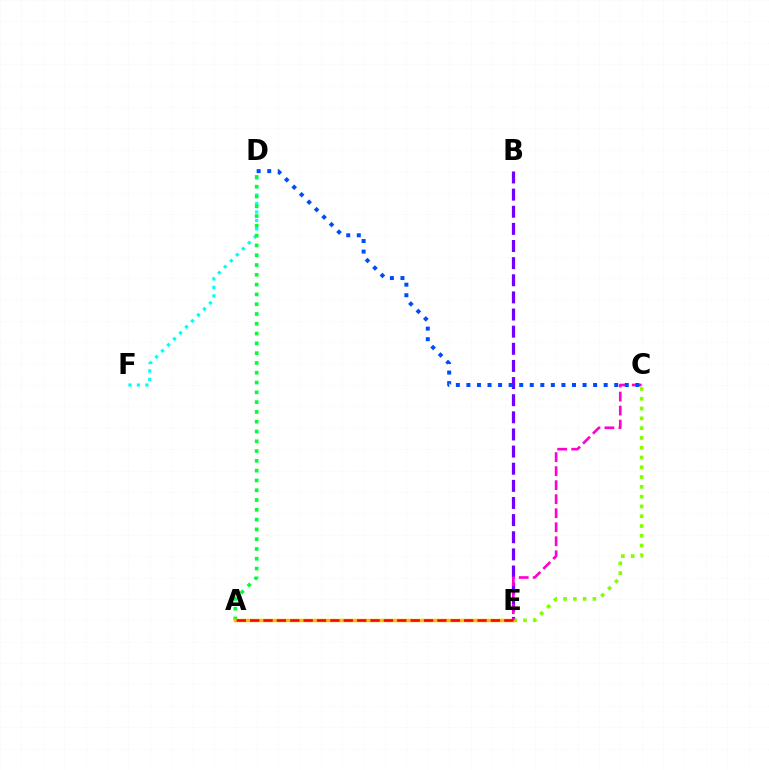{('C', 'E'): [{'color': '#84ff00', 'line_style': 'dotted', 'thickness': 2.66}, {'color': '#ff00cf', 'line_style': 'dashed', 'thickness': 1.91}], ('B', 'E'): [{'color': '#7200ff', 'line_style': 'dashed', 'thickness': 2.33}], ('D', 'F'): [{'color': '#00fff6', 'line_style': 'dotted', 'thickness': 2.3}], ('A', 'D'): [{'color': '#00ff39', 'line_style': 'dotted', 'thickness': 2.66}], ('A', 'E'): [{'color': '#ffbd00', 'line_style': 'solid', 'thickness': 2.49}, {'color': '#ff0000', 'line_style': 'dashed', 'thickness': 1.82}], ('C', 'D'): [{'color': '#004bff', 'line_style': 'dotted', 'thickness': 2.87}]}